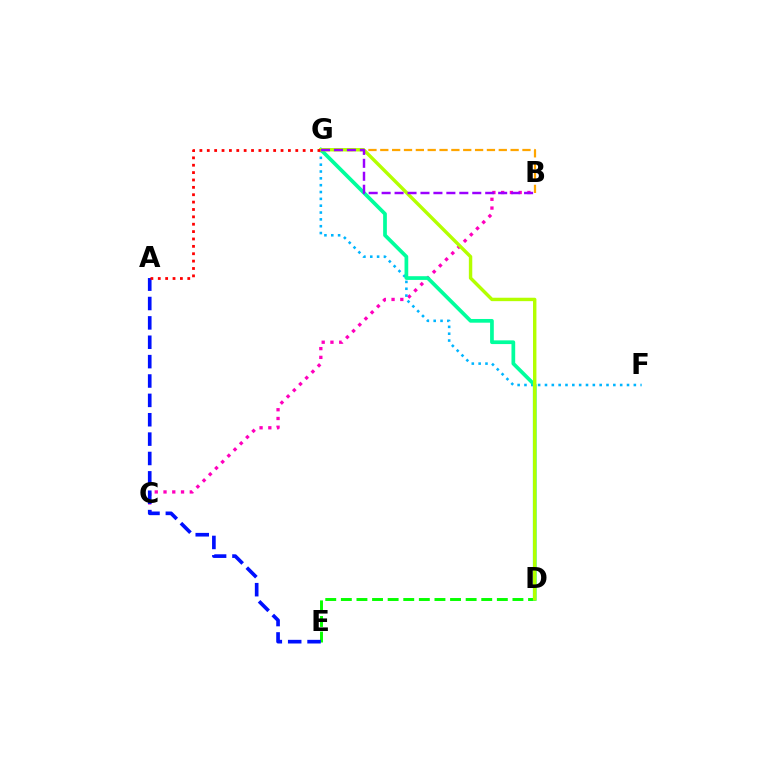{('B', 'C'): [{'color': '#ff00bd', 'line_style': 'dotted', 'thickness': 2.38}], ('D', 'E'): [{'color': '#08ff00', 'line_style': 'dashed', 'thickness': 2.12}], ('F', 'G'): [{'color': '#00b5ff', 'line_style': 'dotted', 'thickness': 1.86}], ('B', 'G'): [{'color': '#ffa500', 'line_style': 'dashed', 'thickness': 1.61}, {'color': '#9b00ff', 'line_style': 'dashed', 'thickness': 1.76}], ('D', 'G'): [{'color': '#00ff9d', 'line_style': 'solid', 'thickness': 2.68}, {'color': '#b3ff00', 'line_style': 'solid', 'thickness': 2.46}], ('A', 'E'): [{'color': '#0010ff', 'line_style': 'dashed', 'thickness': 2.63}], ('A', 'G'): [{'color': '#ff0000', 'line_style': 'dotted', 'thickness': 2.0}]}